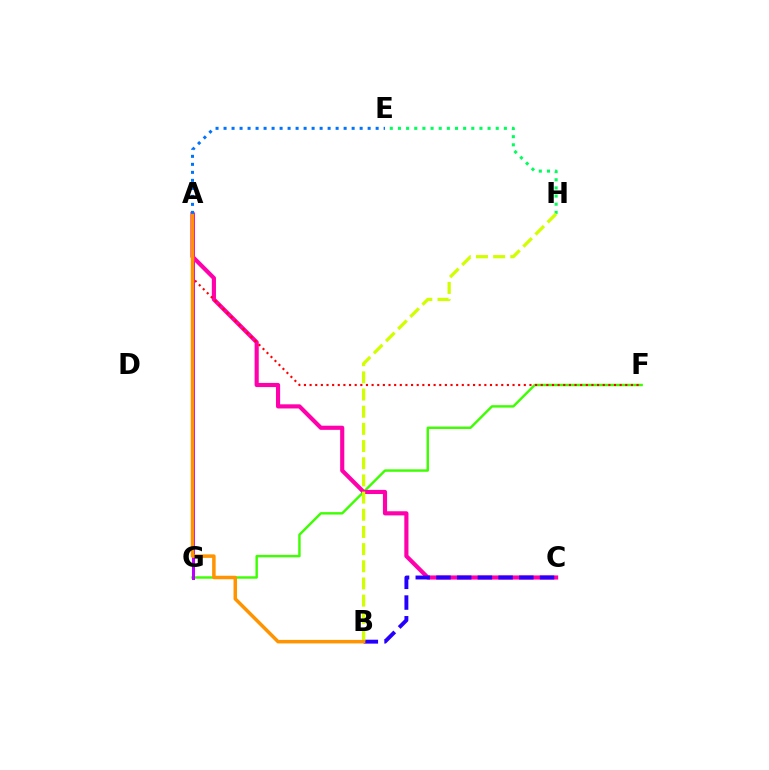{('A', 'G'): [{'color': '#00fff6', 'line_style': 'dotted', 'thickness': 2.13}, {'color': '#b900ff', 'line_style': 'solid', 'thickness': 2.17}], ('F', 'G'): [{'color': '#3dff00', 'line_style': 'solid', 'thickness': 1.74}], ('A', 'C'): [{'color': '#ff00ac', 'line_style': 'solid', 'thickness': 2.98}], ('E', 'H'): [{'color': '#00ff5c', 'line_style': 'dotted', 'thickness': 2.21}], ('B', 'C'): [{'color': '#2500ff', 'line_style': 'dashed', 'thickness': 2.81}], ('B', 'H'): [{'color': '#d1ff00', 'line_style': 'dashed', 'thickness': 2.33}], ('A', 'F'): [{'color': '#ff0000', 'line_style': 'dotted', 'thickness': 1.53}], ('A', 'B'): [{'color': '#ff9400', 'line_style': 'solid', 'thickness': 2.52}], ('A', 'E'): [{'color': '#0074ff', 'line_style': 'dotted', 'thickness': 2.17}]}